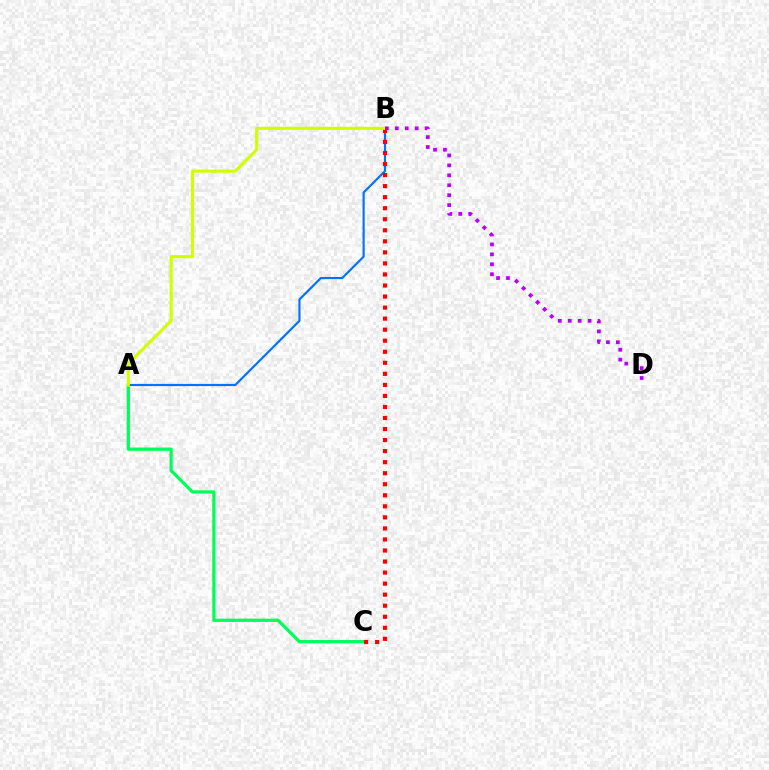{('A', 'B'): [{'color': '#0074ff', 'line_style': 'solid', 'thickness': 1.57}, {'color': '#d1ff00', 'line_style': 'solid', 'thickness': 2.23}], ('A', 'C'): [{'color': '#00ff5c', 'line_style': 'solid', 'thickness': 2.35}], ('B', 'C'): [{'color': '#ff0000', 'line_style': 'dotted', 'thickness': 3.0}], ('B', 'D'): [{'color': '#b900ff', 'line_style': 'dotted', 'thickness': 2.7}]}